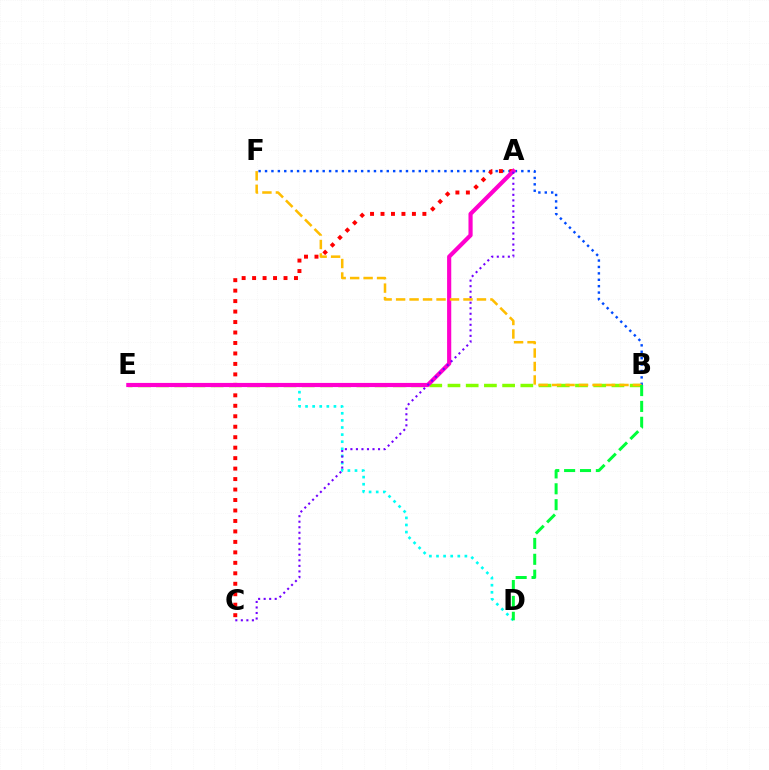{('D', 'E'): [{'color': '#00fff6', 'line_style': 'dotted', 'thickness': 1.93}], ('B', 'E'): [{'color': '#84ff00', 'line_style': 'dashed', 'thickness': 2.47}], ('B', 'F'): [{'color': '#004bff', 'line_style': 'dotted', 'thickness': 1.74}, {'color': '#ffbd00', 'line_style': 'dashed', 'thickness': 1.83}], ('A', 'C'): [{'color': '#ff0000', 'line_style': 'dotted', 'thickness': 2.84}, {'color': '#7200ff', 'line_style': 'dotted', 'thickness': 1.5}], ('A', 'E'): [{'color': '#ff00cf', 'line_style': 'solid', 'thickness': 2.99}], ('B', 'D'): [{'color': '#00ff39', 'line_style': 'dashed', 'thickness': 2.16}]}